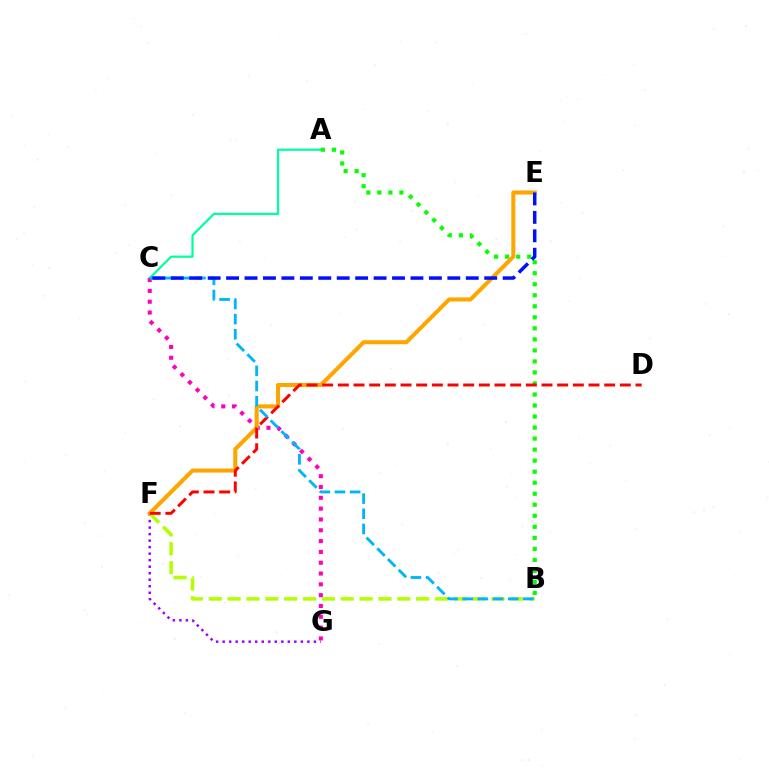{('F', 'G'): [{'color': '#9b00ff', 'line_style': 'dotted', 'thickness': 1.77}], ('A', 'C'): [{'color': '#00ff9d', 'line_style': 'solid', 'thickness': 1.59}], ('C', 'G'): [{'color': '#ff00bd', 'line_style': 'dotted', 'thickness': 2.94}], ('A', 'B'): [{'color': '#08ff00', 'line_style': 'dotted', 'thickness': 3.0}], ('B', 'F'): [{'color': '#b3ff00', 'line_style': 'dashed', 'thickness': 2.56}], ('E', 'F'): [{'color': '#ffa500', 'line_style': 'solid', 'thickness': 2.92}], ('D', 'F'): [{'color': '#ff0000', 'line_style': 'dashed', 'thickness': 2.13}], ('B', 'C'): [{'color': '#00b5ff', 'line_style': 'dashed', 'thickness': 2.06}], ('C', 'E'): [{'color': '#0010ff', 'line_style': 'dashed', 'thickness': 2.5}]}